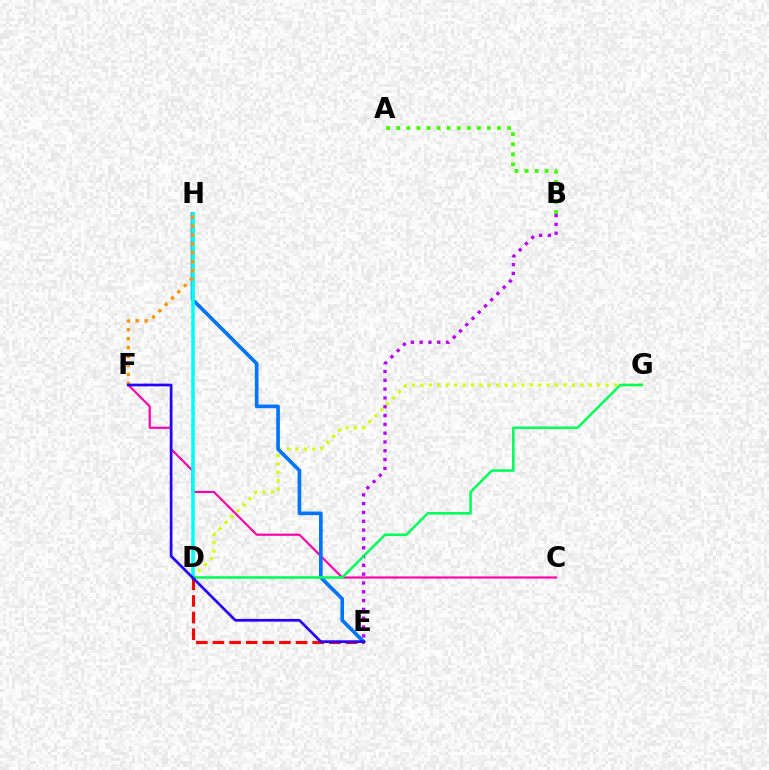{('C', 'F'): [{'color': '#ff00ac', 'line_style': 'solid', 'thickness': 1.56}], ('D', 'G'): [{'color': '#d1ff00', 'line_style': 'dotted', 'thickness': 2.29}, {'color': '#00ff5c', 'line_style': 'solid', 'thickness': 1.84}], ('E', 'H'): [{'color': '#0074ff', 'line_style': 'solid', 'thickness': 2.63}], ('A', 'B'): [{'color': '#3dff00', 'line_style': 'dotted', 'thickness': 2.74}], ('D', 'H'): [{'color': '#00fff6', 'line_style': 'solid', 'thickness': 2.56}], ('F', 'H'): [{'color': '#ff9400', 'line_style': 'dotted', 'thickness': 2.43}], ('D', 'E'): [{'color': '#ff0000', 'line_style': 'dashed', 'thickness': 2.26}], ('B', 'E'): [{'color': '#b900ff', 'line_style': 'dotted', 'thickness': 2.39}], ('E', 'F'): [{'color': '#2500ff', 'line_style': 'solid', 'thickness': 1.95}]}